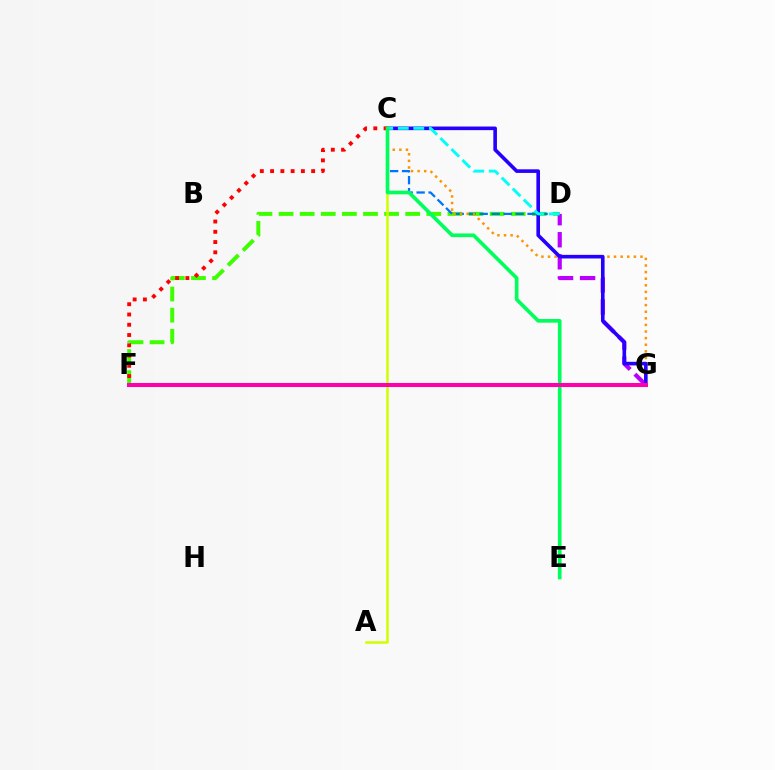{('D', 'F'): [{'color': '#3dff00', 'line_style': 'dashed', 'thickness': 2.87}], ('C', 'D'): [{'color': '#0074ff', 'line_style': 'dashed', 'thickness': 1.63}, {'color': '#00fff6', 'line_style': 'dashed', 'thickness': 2.11}], ('C', 'G'): [{'color': '#ff9400', 'line_style': 'dotted', 'thickness': 1.79}, {'color': '#2500ff', 'line_style': 'solid', 'thickness': 2.6}], ('D', 'G'): [{'color': '#b900ff', 'line_style': 'dashed', 'thickness': 3.0}], ('A', 'C'): [{'color': '#d1ff00', 'line_style': 'solid', 'thickness': 1.83}], ('C', 'F'): [{'color': '#ff0000', 'line_style': 'dotted', 'thickness': 2.79}], ('C', 'E'): [{'color': '#00ff5c', 'line_style': 'solid', 'thickness': 2.64}], ('F', 'G'): [{'color': '#ff00ac', 'line_style': 'solid', 'thickness': 2.9}]}